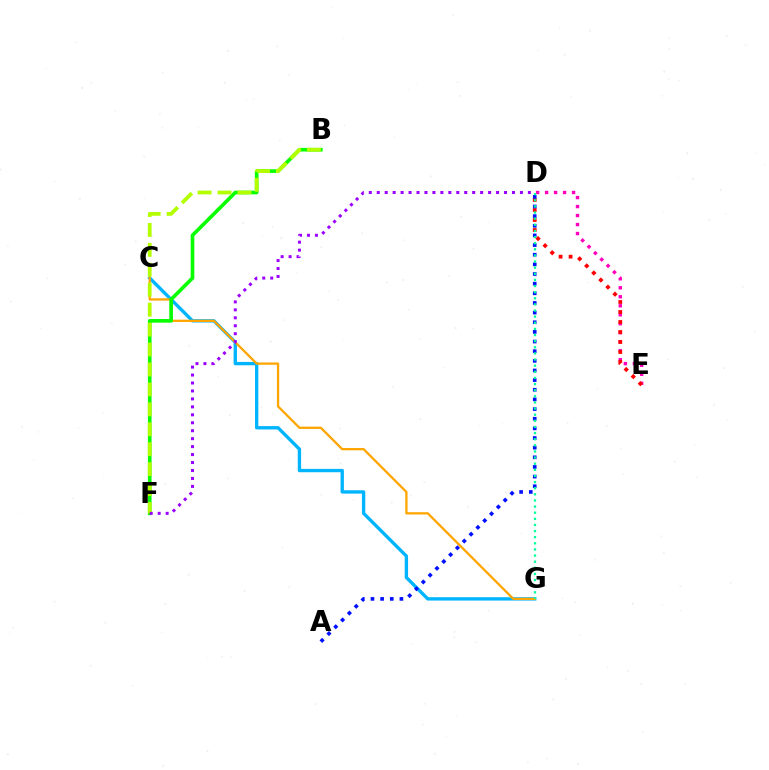{('D', 'E'): [{'color': '#ff00bd', 'line_style': 'dotted', 'thickness': 2.44}, {'color': '#ff0000', 'line_style': 'dotted', 'thickness': 2.72}], ('C', 'G'): [{'color': '#00b5ff', 'line_style': 'solid', 'thickness': 2.41}, {'color': '#ffa500', 'line_style': 'solid', 'thickness': 1.64}], ('A', 'D'): [{'color': '#0010ff', 'line_style': 'dotted', 'thickness': 2.62}], ('B', 'F'): [{'color': '#08ff00', 'line_style': 'solid', 'thickness': 2.62}, {'color': '#b3ff00', 'line_style': 'dashed', 'thickness': 2.71}], ('D', 'G'): [{'color': '#00ff9d', 'line_style': 'dotted', 'thickness': 1.66}], ('D', 'F'): [{'color': '#9b00ff', 'line_style': 'dotted', 'thickness': 2.16}]}